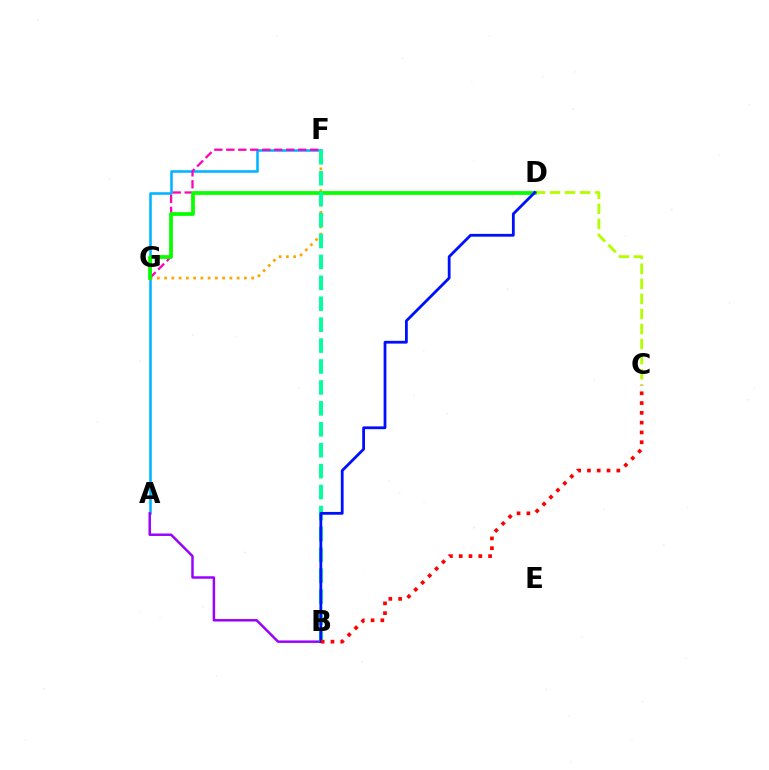{('A', 'F'): [{'color': '#00b5ff', 'line_style': 'solid', 'thickness': 1.85}], ('F', 'G'): [{'color': '#ffa500', 'line_style': 'dotted', 'thickness': 1.97}, {'color': '#ff00bd', 'line_style': 'dashed', 'thickness': 1.63}], ('A', 'B'): [{'color': '#9b00ff', 'line_style': 'solid', 'thickness': 1.78}], ('C', 'D'): [{'color': '#b3ff00', 'line_style': 'dashed', 'thickness': 2.04}], ('D', 'G'): [{'color': '#08ff00', 'line_style': 'solid', 'thickness': 2.71}], ('B', 'F'): [{'color': '#00ff9d', 'line_style': 'dashed', 'thickness': 2.84}], ('B', 'D'): [{'color': '#0010ff', 'line_style': 'solid', 'thickness': 2.01}], ('B', 'C'): [{'color': '#ff0000', 'line_style': 'dotted', 'thickness': 2.66}]}